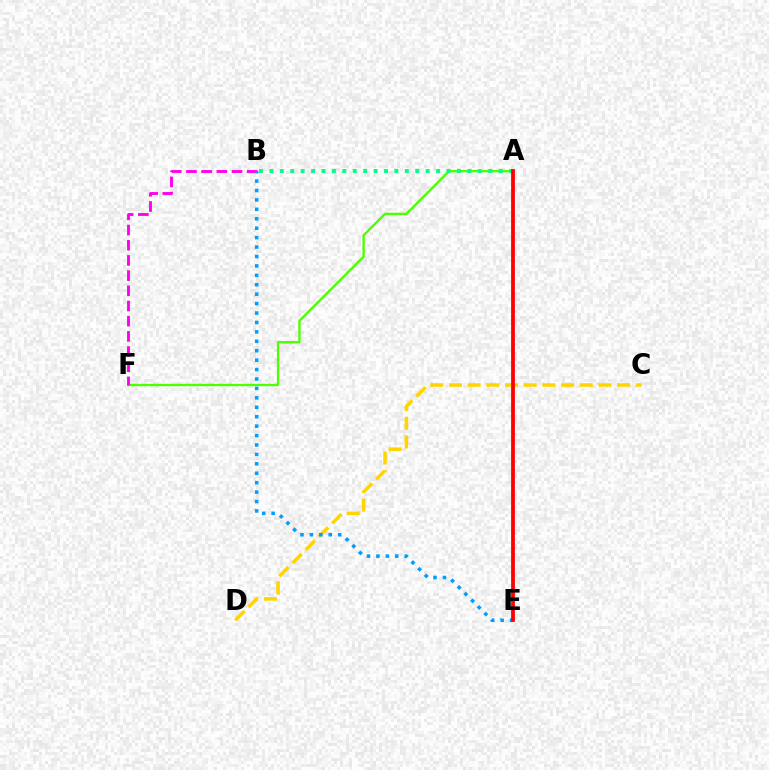{('A', 'F'): [{'color': '#4fff00', 'line_style': 'solid', 'thickness': 1.7}], ('A', 'B'): [{'color': '#00ff86', 'line_style': 'dotted', 'thickness': 2.83}], ('C', 'D'): [{'color': '#ffd500', 'line_style': 'dashed', 'thickness': 2.54}], ('A', 'E'): [{'color': '#3700ff', 'line_style': 'solid', 'thickness': 1.61}, {'color': '#ff0000', 'line_style': 'solid', 'thickness': 2.7}], ('B', 'F'): [{'color': '#ff00ed', 'line_style': 'dashed', 'thickness': 2.06}], ('B', 'E'): [{'color': '#009eff', 'line_style': 'dotted', 'thickness': 2.56}]}